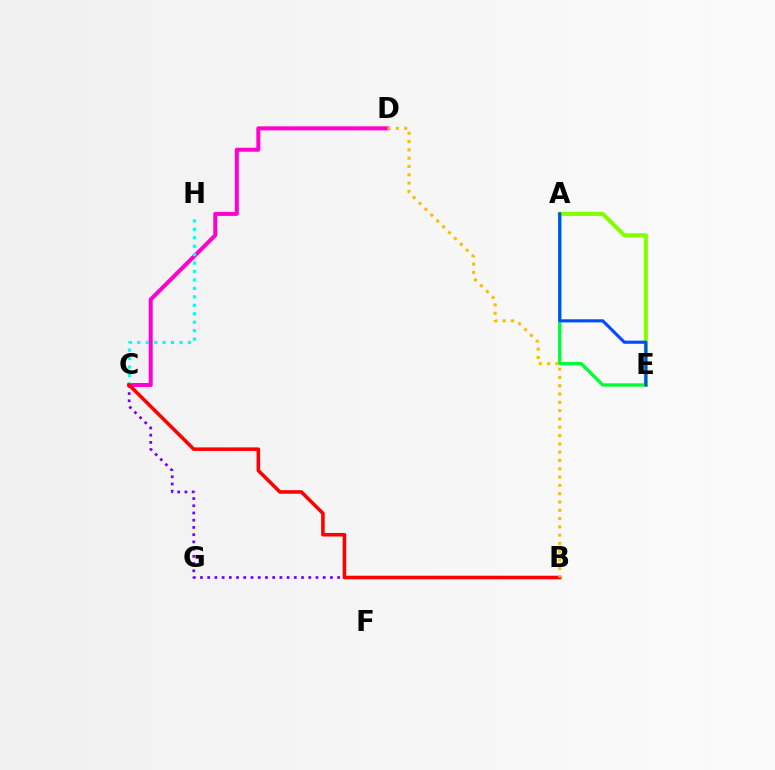{('A', 'E'): [{'color': '#00ff39', 'line_style': 'solid', 'thickness': 2.41}, {'color': '#84ff00', 'line_style': 'solid', 'thickness': 2.96}, {'color': '#004bff', 'line_style': 'solid', 'thickness': 2.24}], ('B', 'C'): [{'color': '#7200ff', 'line_style': 'dotted', 'thickness': 1.96}, {'color': '#ff0000', 'line_style': 'solid', 'thickness': 2.56}], ('C', 'D'): [{'color': '#ff00cf', 'line_style': 'solid', 'thickness': 2.89}], ('C', 'H'): [{'color': '#00fff6', 'line_style': 'dotted', 'thickness': 2.29}], ('B', 'D'): [{'color': '#ffbd00', 'line_style': 'dotted', 'thickness': 2.26}]}